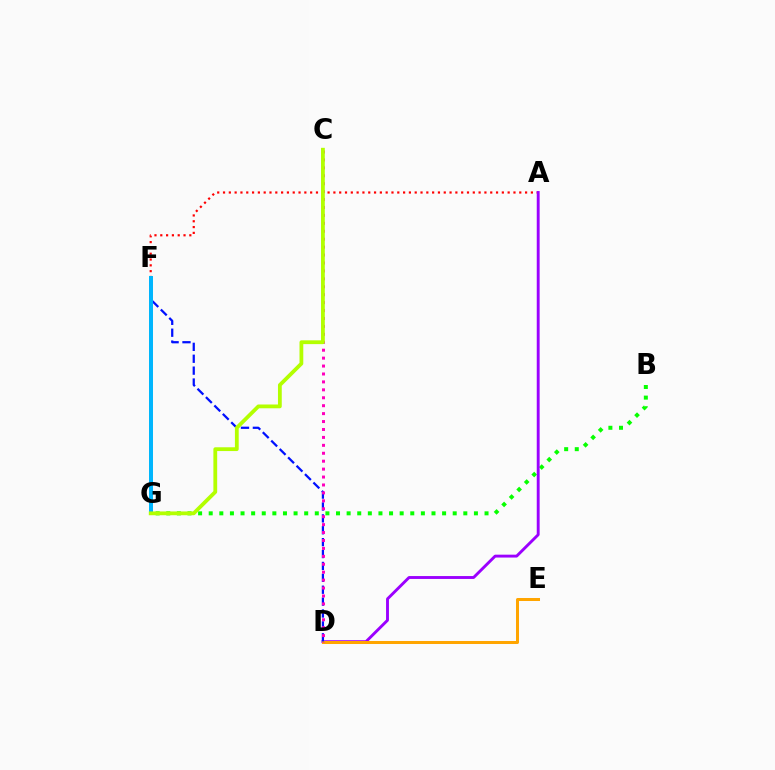{('A', 'F'): [{'color': '#ff0000', 'line_style': 'dotted', 'thickness': 1.58}], ('B', 'G'): [{'color': '#08ff00', 'line_style': 'dotted', 'thickness': 2.88}], ('A', 'D'): [{'color': '#9b00ff', 'line_style': 'solid', 'thickness': 2.08}], ('F', 'G'): [{'color': '#00ff9d', 'line_style': 'solid', 'thickness': 2.82}, {'color': '#00b5ff', 'line_style': 'solid', 'thickness': 2.83}], ('D', 'E'): [{'color': '#ffa500', 'line_style': 'solid', 'thickness': 2.17}], ('D', 'F'): [{'color': '#0010ff', 'line_style': 'dashed', 'thickness': 1.62}], ('C', 'D'): [{'color': '#ff00bd', 'line_style': 'dotted', 'thickness': 2.15}], ('C', 'G'): [{'color': '#b3ff00', 'line_style': 'solid', 'thickness': 2.73}]}